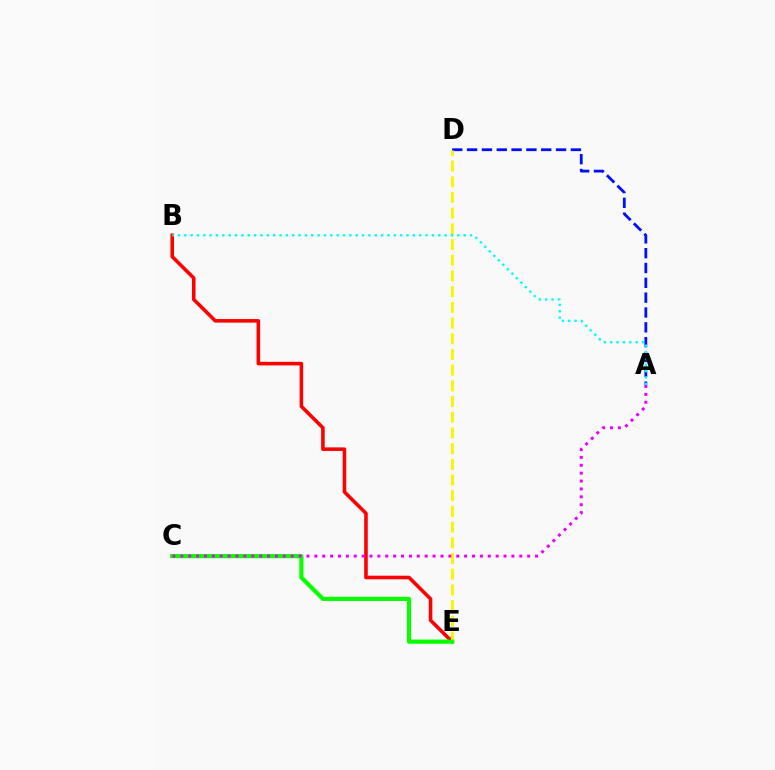{('B', 'E'): [{'color': '#ff0000', 'line_style': 'solid', 'thickness': 2.58}], ('A', 'D'): [{'color': '#0010ff', 'line_style': 'dashed', 'thickness': 2.01}], ('D', 'E'): [{'color': '#fcf500', 'line_style': 'dashed', 'thickness': 2.13}], ('A', 'B'): [{'color': '#00fff6', 'line_style': 'dotted', 'thickness': 1.73}], ('C', 'E'): [{'color': '#08ff00', 'line_style': 'solid', 'thickness': 3.0}], ('A', 'C'): [{'color': '#ee00ff', 'line_style': 'dotted', 'thickness': 2.14}]}